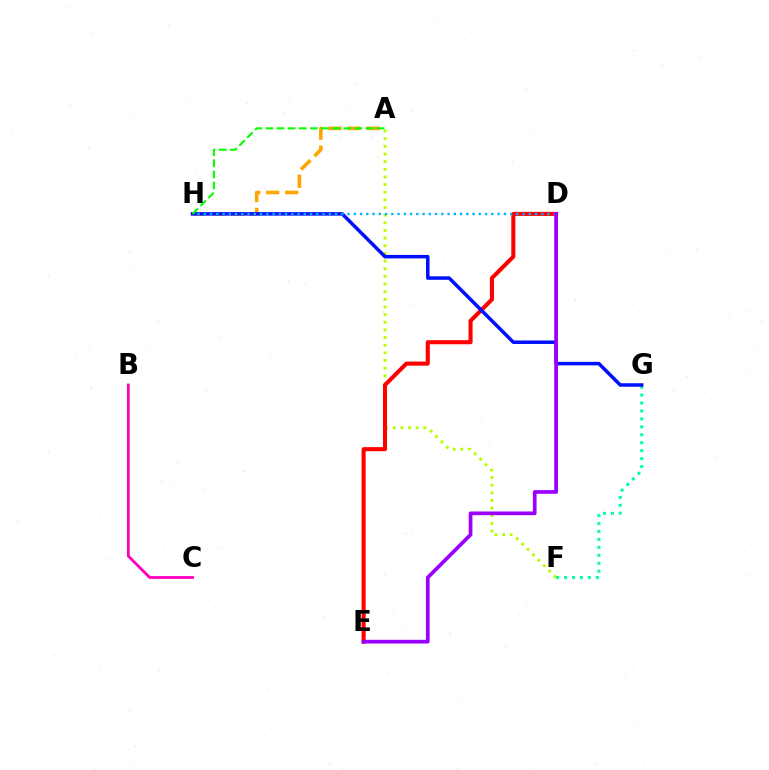{('A', 'F'): [{'color': '#b3ff00', 'line_style': 'dotted', 'thickness': 2.08}], ('F', 'G'): [{'color': '#00ff9d', 'line_style': 'dotted', 'thickness': 2.16}], ('A', 'H'): [{'color': '#ffa500', 'line_style': 'dashed', 'thickness': 2.58}, {'color': '#08ff00', 'line_style': 'dashed', 'thickness': 1.51}], ('D', 'E'): [{'color': '#ff0000', 'line_style': 'solid', 'thickness': 2.93}, {'color': '#9b00ff', 'line_style': 'solid', 'thickness': 2.67}], ('G', 'H'): [{'color': '#0010ff', 'line_style': 'solid', 'thickness': 2.53}], ('B', 'C'): [{'color': '#ff00bd', 'line_style': 'solid', 'thickness': 2.02}], ('D', 'H'): [{'color': '#00b5ff', 'line_style': 'dotted', 'thickness': 1.7}]}